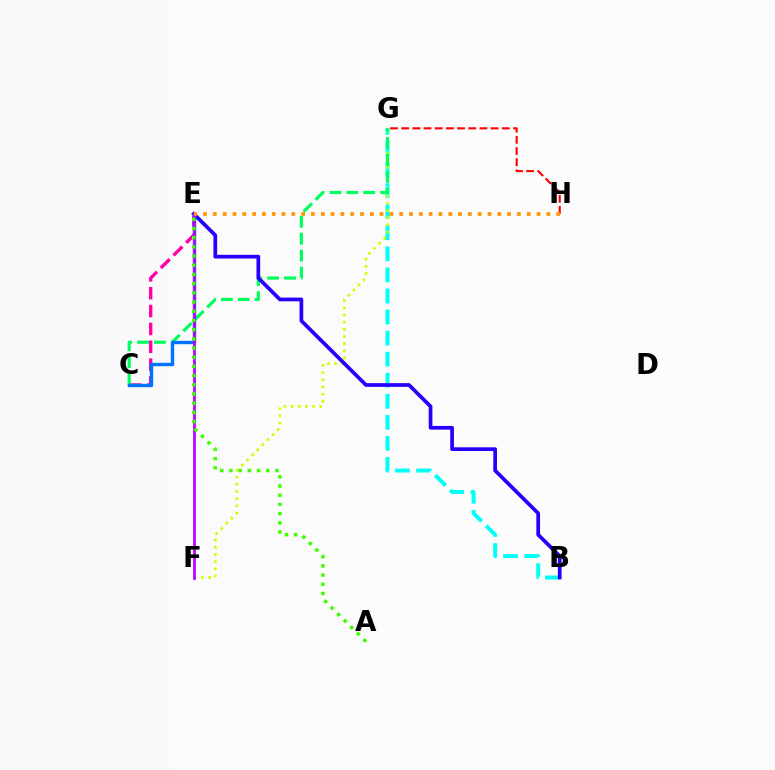{('B', 'G'): [{'color': '#00fff6', 'line_style': 'dashed', 'thickness': 2.86}], ('F', 'G'): [{'color': '#d1ff00', 'line_style': 'dotted', 'thickness': 1.96}], ('C', 'E'): [{'color': '#ff00ac', 'line_style': 'dashed', 'thickness': 2.42}, {'color': '#0074ff', 'line_style': 'solid', 'thickness': 2.44}], ('C', 'G'): [{'color': '#00ff5c', 'line_style': 'dashed', 'thickness': 2.3}], ('B', 'E'): [{'color': '#2500ff', 'line_style': 'solid', 'thickness': 2.68}], ('E', 'F'): [{'color': '#b900ff', 'line_style': 'solid', 'thickness': 1.96}], ('G', 'H'): [{'color': '#ff0000', 'line_style': 'dashed', 'thickness': 1.52}], ('A', 'E'): [{'color': '#3dff00', 'line_style': 'dotted', 'thickness': 2.5}], ('E', 'H'): [{'color': '#ff9400', 'line_style': 'dotted', 'thickness': 2.66}]}